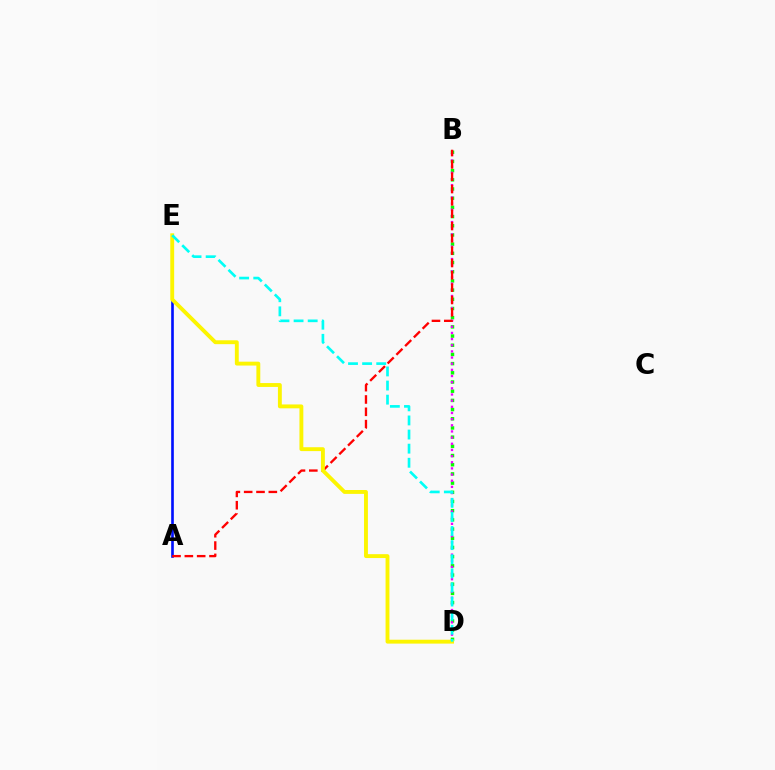{('B', 'D'): [{'color': '#08ff00', 'line_style': 'dotted', 'thickness': 2.5}, {'color': '#ee00ff', 'line_style': 'dotted', 'thickness': 1.67}], ('A', 'E'): [{'color': '#0010ff', 'line_style': 'solid', 'thickness': 1.9}], ('A', 'B'): [{'color': '#ff0000', 'line_style': 'dashed', 'thickness': 1.67}], ('D', 'E'): [{'color': '#fcf500', 'line_style': 'solid', 'thickness': 2.79}, {'color': '#00fff6', 'line_style': 'dashed', 'thickness': 1.92}]}